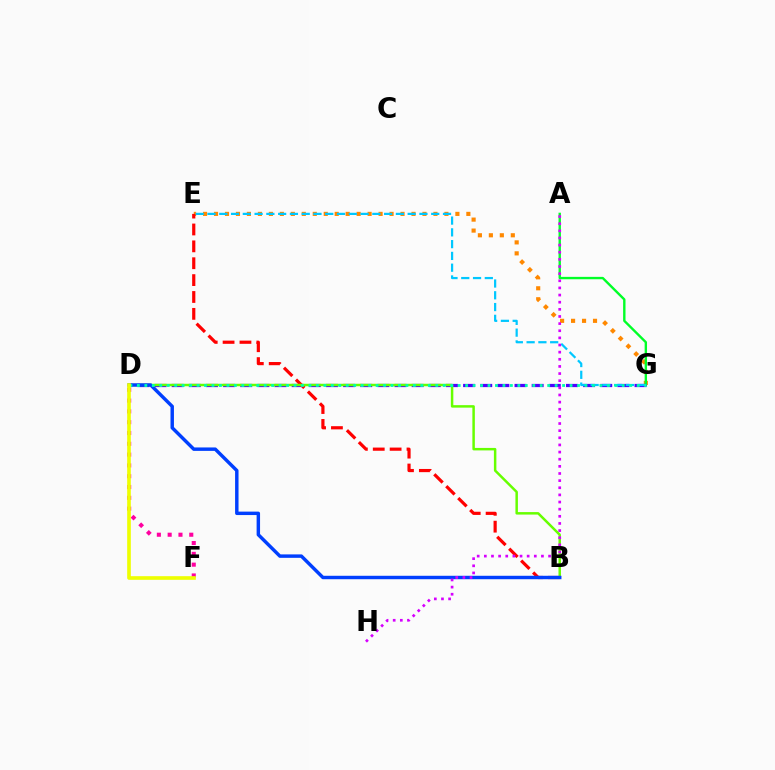{('E', 'G'): [{'color': '#ff8800', 'line_style': 'dotted', 'thickness': 2.98}, {'color': '#00c7ff', 'line_style': 'dashed', 'thickness': 1.6}], ('A', 'G'): [{'color': '#00ff27', 'line_style': 'solid', 'thickness': 1.71}], ('D', 'G'): [{'color': '#4f00ff', 'line_style': 'dashed', 'thickness': 2.33}, {'color': '#00ffaf', 'line_style': 'dotted', 'thickness': 2.03}], ('B', 'E'): [{'color': '#ff0000', 'line_style': 'dashed', 'thickness': 2.29}], ('B', 'D'): [{'color': '#66ff00', 'line_style': 'solid', 'thickness': 1.79}, {'color': '#003fff', 'line_style': 'solid', 'thickness': 2.48}], ('A', 'H'): [{'color': '#d600ff', 'line_style': 'dotted', 'thickness': 1.94}], ('D', 'F'): [{'color': '#ff00a0', 'line_style': 'dotted', 'thickness': 2.94}, {'color': '#eeff00', 'line_style': 'solid', 'thickness': 2.63}]}